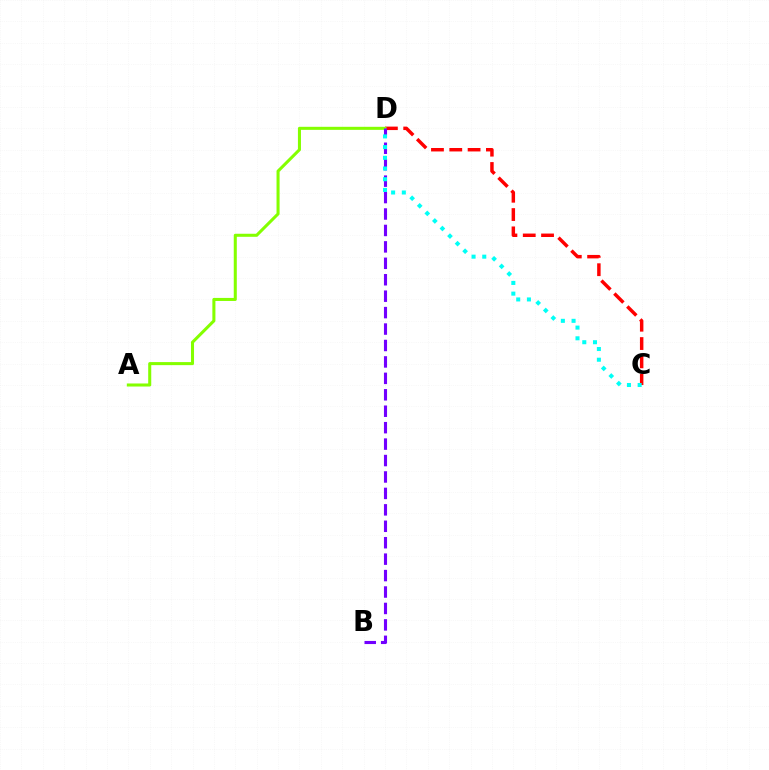{('C', 'D'): [{'color': '#ff0000', 'line_style': 'dashed', 'thickness': 2.49}, {'color': '#00fff6', 'line_style': 'dotted', 'thickness': 2.91}], ('A', 'D'): [{'color': '#84ff00', 'line_style': 'solid', 'thickness': 2.19}], ('B', 'D'): [{'color': '#7200ff', 'line_style': 'dashed', 'thickness': 2.23}]}